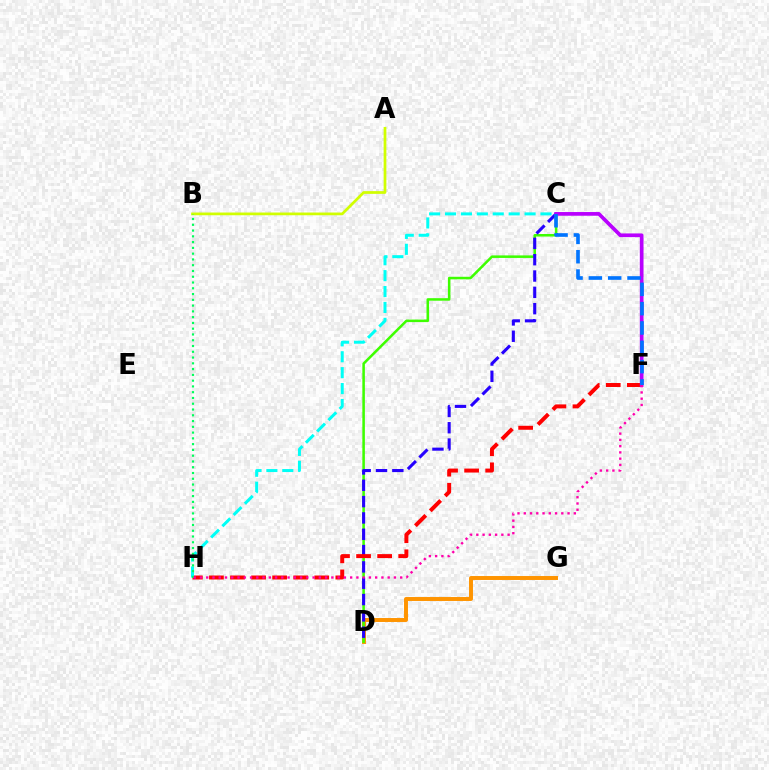{('A', 'B'): [{'color': '#d1ff00', 'line_style': 'solid', 'thickness': 1.96}], ('D', 'G'): [{'color': '#ff9400', 'line_style': 'solid', 'thickness': 2.84}], ('C', 'D'): [{'color': '#3dff00', 'line_style': 'solid', 'thickness': 1.83}, {'color': '#2500ff', 'line_style': 'dashed', 'thickness': 2.22}], ('F', 'H'): [{'color': '#ff0000', 'line_style': 'dashed', 'thickness': 2.86}, {'color': '#ff00ac', 'line_style': 'dotted', 'thickness': 1.7}], ('C', 'F'): [{'color': '#b900ff', 'line_style': 'solid', 'thickness': 2.66}, {'color': '#0074ff', 'line_style': 'dashed', 'thickness': 2.63}], ('C', 'H'): [{'color': '#00fff6', 'line_style': 'dashed', 'thickness': 2.16}], ('B', 'H'): [{'color': '#00ff5c', 'line_style': 'dotted', 'thickness': 1.57}]}